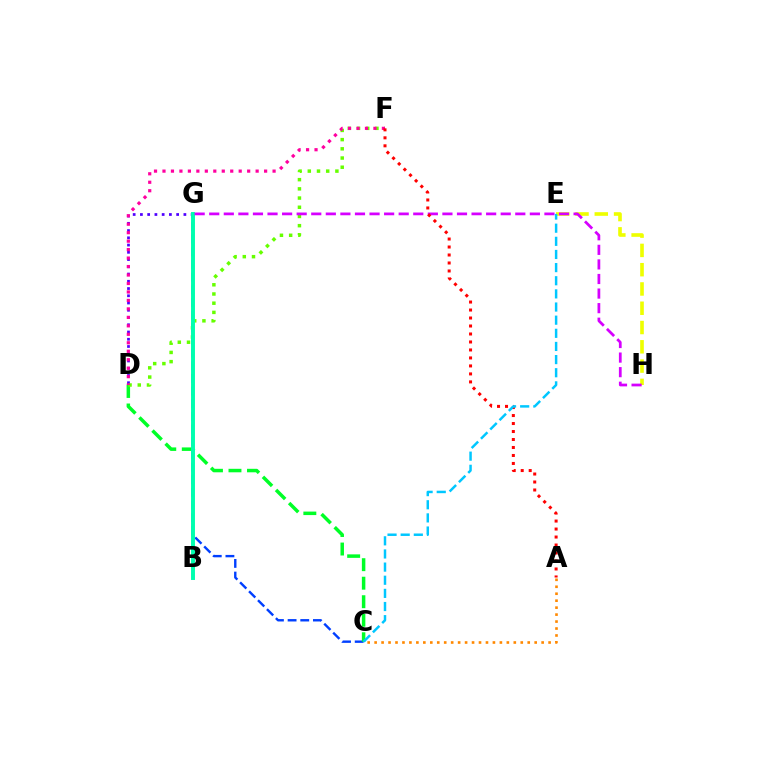{('C', 'G'): [{'color': '#003fff', 'line_style': 'dashed', 'thickness': 1.72}], ('E', 'H'): [{'color': '#eeff00', 'line_style': 'dashed', 'thickness': 2.62}], ('C', 'D'): [{'color': '#00ff27', 'line_style': 'dashed', 'thickness': 2.52}], ('D', 'G'): [{'color': '#4f00ff', 'line_style': 'dotted', 'thickness': 1.97}], ('D', 'F'): [{'color': '#66ff00', 'line_style': 'dotted', 'thickness': 2.5}, {'color': '#ff00a0', 'line_style': 'dotted', 'thickness': 2.3}], ('A', 'C'): [{'color': '#ff8800', 'line_style': 'dotted', 'thickness': 1.89}], ('B', 'G'): [{'color': '#00ffaf', 'line_style': 'solid', 'thickness': 2.83}], ('G', 'H'): [{'color': '#d600ff', 'line_style': 'dashed', 'thickness': 1.98}], ('A', 'F'): [{'color': '#ff0000', 'line_style': 'dotted', 'thickness': 2.17}], ('C', 'E'): [{'color': '#00c7ff', 'line_style': 'dashed', 'thickness': 1.79}]}